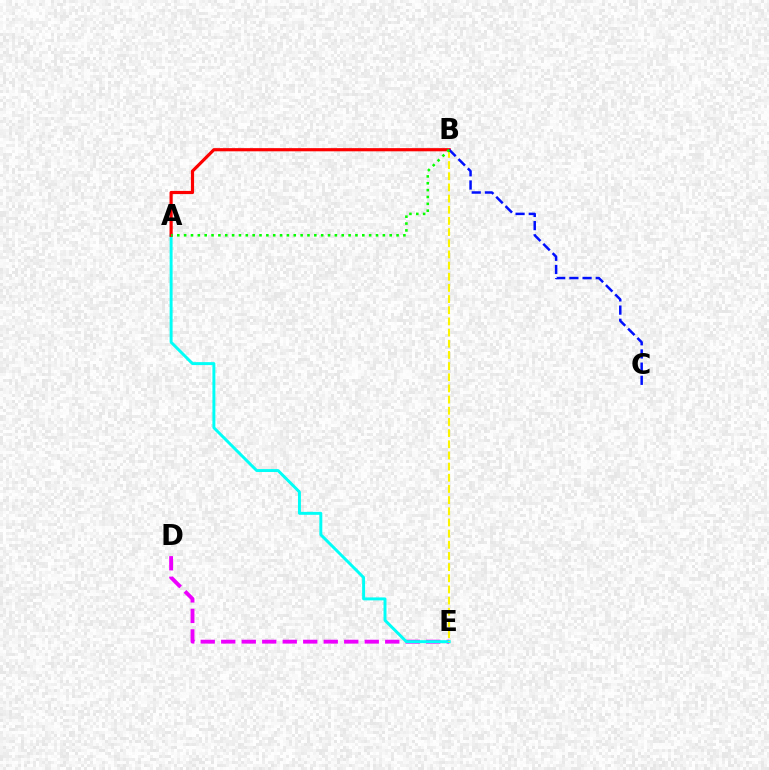{('D', 'E'): [{'color': '#ee00ff', 'line_style': 'dashed', 'thickness': 2.78}], ('A', 'E'): [{'color': '#00fff6', 'line_style': 'solid', 'thickness': 2.12}], ('B', 'E'): [{'color': '#fcf500', 'line_style': 'dashed', 'thickness': 1.52}], ('A', 'B'): [{'color': '#ff0000', 'line_style': 'solid', 'thickness': 2.29}, {'color': '#08ff00', 'line_style': 'dotted', 'thickness': 1.86}], ('B', 'C'): [{'color': '#0010ff', 'line_style': 'dashed', 'thickness': 1.79}]}